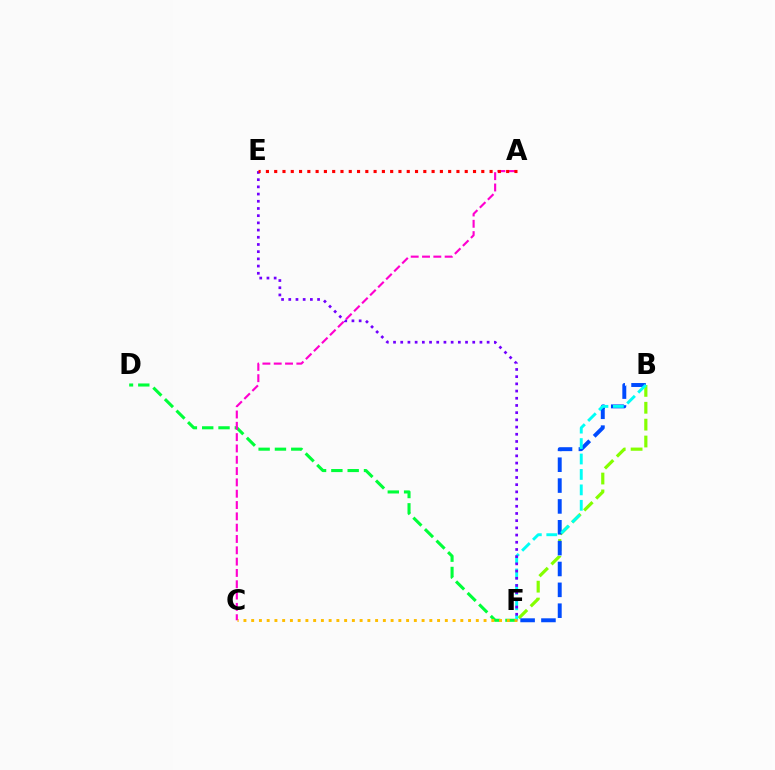{('D', 'F'): [{'color': '#00ff39', 'line_style': 'dashed', 'thickness': 2.22}], ('B', 'F'): [{'color': '#84ff00', 'line_style': 'dashed', 'thickness': 2.29}, {'color': '#004bff', 'line_style': 'dashed', 'thickness': 2.83}, {'color': '#00fff6', 'line_style': 'dashed', 'thickness': 2.1}], ('C', 'F'): [{'color': '#ffbd00', 'line_style': 'dotted', 'thickness': 2.1}], ('E', 'F'): [{'color': '#7200ff', 'line_style': 'dotted', 'thickness': 1.96}], ('A', 'C'): [{'color': '#ff00cf', 'line_style': 'dashed', 'thickness': 1.54}], ('A', 'E'): [{'color': '#ff0000', 'line_style': 'dotted', 'thickness': 2.25}]}